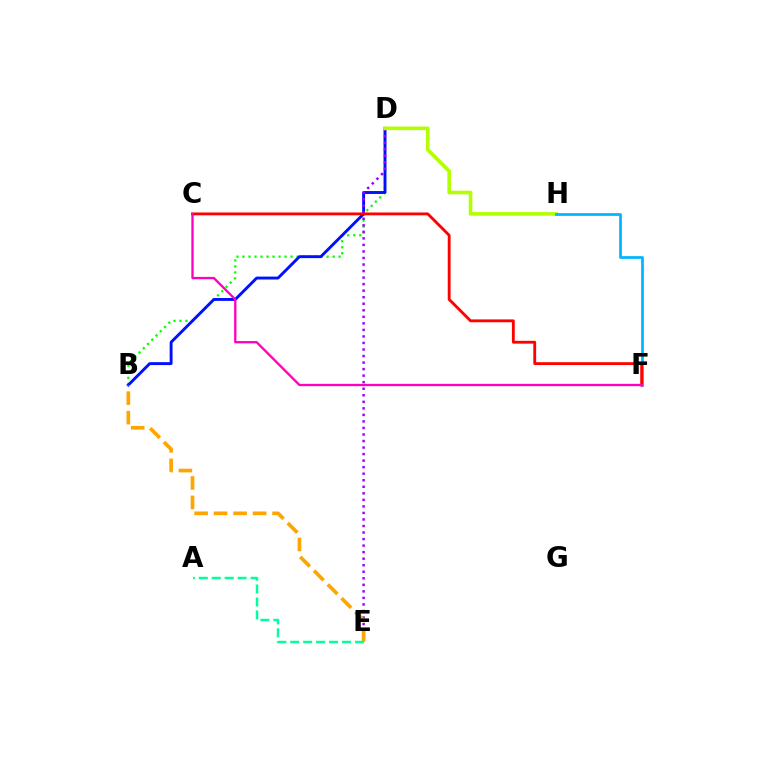{('B', 'D'): [{'color': '#08ff00', 'line_style': 'dotted', 'thickness': 1.63}, {'color': '#0010ff', 'line_style': 'solid', 'thickness': 2.09}], ('D', 'E'): [{'color': '#9b00ff', 'line_style': 'dotted', 'thickness': 1.78}], ('B', 'E'): [{'color': '#ffa500', 'line_style': 'dashed', 'thickness': 2.65}], ('A', 'E'): [{'color': '#00ff9d', 'line_style': 'dashed', 'thickness': 1.76}], ('D', 'H'): [{'color': '#b3ff00', 'line_style': 'solid', 'thickness': 2.6}], ('F', 'H'): [{'color': '#00b5ff', 'line_style': 'solid', 'thickness': 1.95}], ('C', 'F'): [{'color': '#ff0000', 'line_style': 'solid', 'thickness': 2.04}, {'color': '#ff00bd', 'line_style': 'solid', 'thickness': 1.67}]}